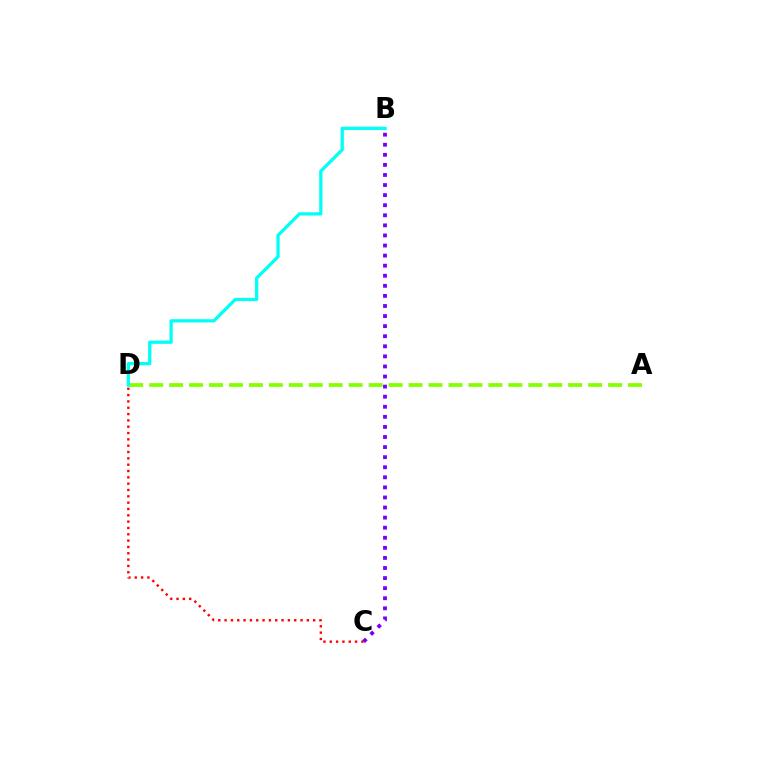{('C', 'D'): [{'color': '#ff0000', 'line_style': 'dotted', 'thickness': 1.72}], ('A', 'D'): [{'color': '#84ff00', 'line_style': 'dashed', 'thickness': 2.71}], ('B', 'D'): [{'color': '#00fff6', 'line_style': 'solid', 'thickness': 2.34}], ('B', 'C'): [{'color': '#7200ff', 'line_style': 'dotted', 'thickness': 2.74}]}